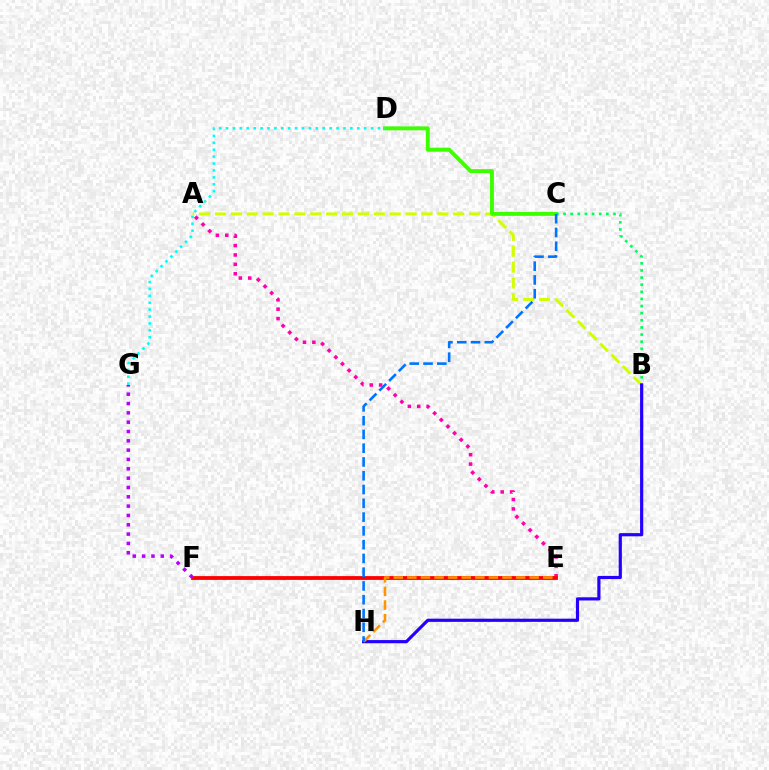{('A', 'B'): [{'color': '#d1ff00', 'line_style': 'dashed', 'thickness': 2.16}], ('C', 'D'): [{'color': '#3dff00', 'line_style': 'solid', 'thickness': 2.82}], ('A', 'E'): [{'color': '#ff00ac', 'line_style': 'dotted', 'thickness': 2.55}], ('E', 'F'): [{'color': '#ff0000', 'line_style': 'solid', 'thickness': 2.73}], ('D', 'G'): [{'color': '#00fff6', 'line_style': 'dotted', 'thickness': 1.88}], ('B', 'C'): [{'color': '#00ff5c', 'line_style': 'dotted', 'thickness': 1.94}], ('B', 'H'): [{'color': '#2500ff', 'line_style': 'solid', 'thickness': 2.29}], ('E', 'H'): [{'color': '#ff9400', 'line_style': 'dashed', 'thickness': 1.85}], ('F', 'G'): [{'color': '#b900ff', 'line_style': 'dotted', 'thickness': 2.53}], ('C', 'H'): [{'color': '#0074ff', 'line_style': 'dashed', 'thickness': 1.87}]}